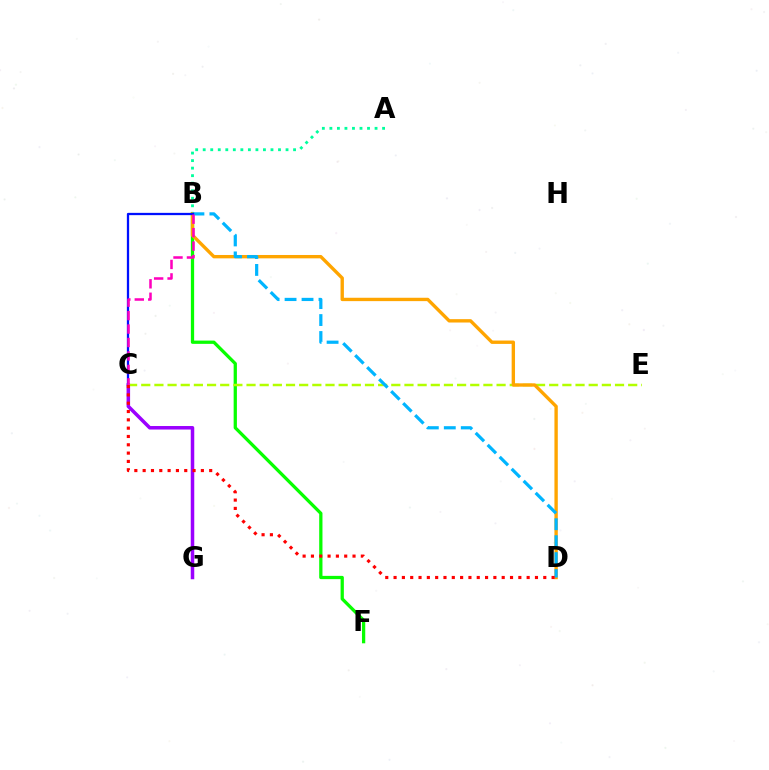{('A', 'B'): [{'color': '#00ff9d', 'line_style': 'dotted', 'thickness': 2.05}], ('B', 'F'): [{'color': '#08ff00', 'line_style': 'solid', 'thickness': 2.35}], ('C', 'G'): [{'color': '#9b00ff', 'line_style': 'solid', 'thickness': 2.53}], ('C', 'E'): [{'color': '#b3ff00', 'line_style': 'dashed', 'thickness': 1.79}], ('B', 'D'): [{'color': '#ffa500', 'line_style': 'solid', 'thickness': 2.42}, {'color': '#00b5ff', 'line_style': 'dashed', 'thickness': 2.3}], ('B', 'C'): [{'color': '#0010ff', 'line_style': 'solid', 'thickness': 1.64}, {'color': '#ff00bd', 'line_style': 'dashed', 'thickness': 1.83}], ('C', 'D'): [{'color': '#ff0000', 'line_style': 'dotted', 'thickness': 2.26}]}